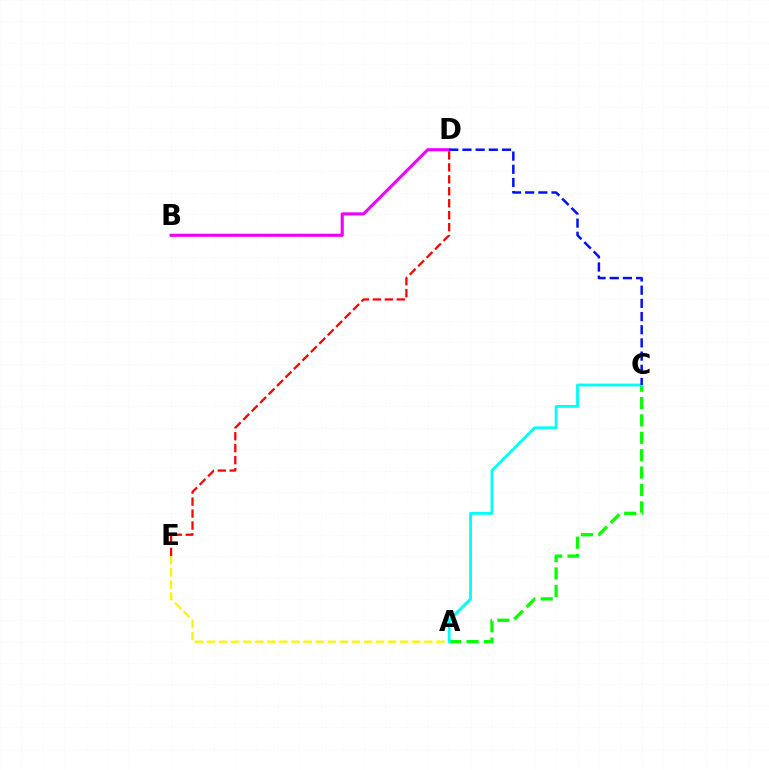{('B', 'D'): [{'color': '#ee00ff', 'line_style': 'solid', 'thickness': 2.24}], ('A', 'E'): [{'color': '#fcf500', 'line_style': 'dashed', 'thickness': 1.64}], ('D', 'E'): [{'color': '#ff0000', 'line_style': 'dashed', 'thickness': 1.62}], ('A', 'C'): [{'color': '#08ff00', 'line_style': 'dashed', 'thickness': 2.36}, {'color': '#00fff6', 'line_style': 'solid', 'thickness': 2.03}], ('C', 'D'): [{'color': '#0010ff', 'line_style': 'dashed', 'thickness': 1.79}]}